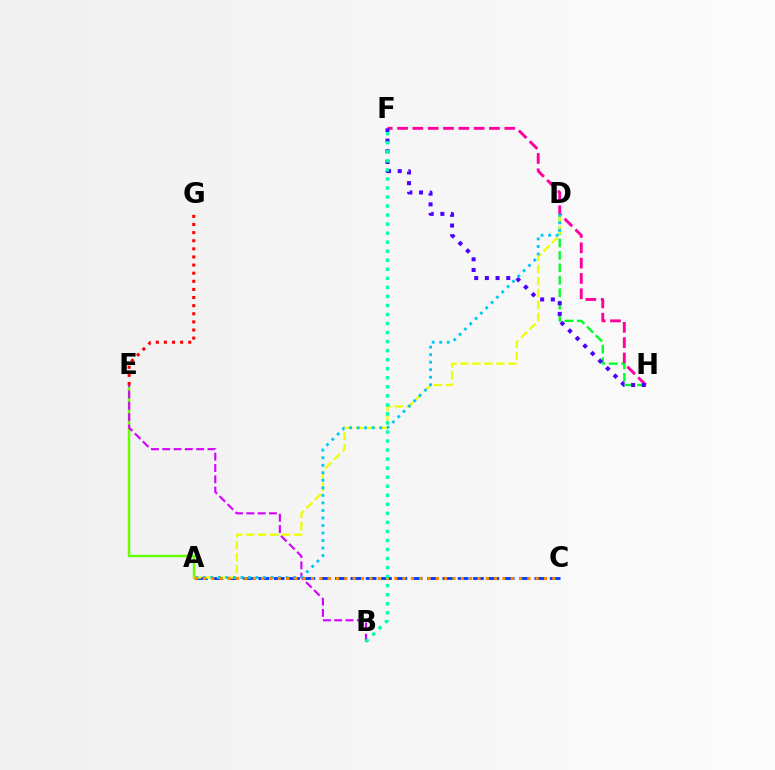{('A', 'C'): [{'color': '#003fff', 'line_style': 'dashed', 'thickness': 2.08}, {'color': '#ff8800', 'line_style': 'dotted', 'thickness': 2.26}], ('A', 'E'): [{'color': '#66ff00', 'line_style': 'solid', 'thickness': 1.74}], ('D', 'H'): [{'color': '#00ff27', 'line_style': 'dashed', 'thickness': 1.69}], ('A', 'D'): [{'color': '#eeff00', 'line_style': 'dashed', 'thickness': 1.63}, {'color': '#00c7ff', 'line_style': 'dotted', 'thickness': 2.04}], ('F', 'H'): [{'color': '#ff00a0', 'line_style': 'dashed', 'thickness': 2.08}, {'color': '#4f00ff', 'line_style': 'dotted', 'thickness': 2.9}], ('B', 'E'): [{'color': '#d600ff', 'line_style': 'dashed', 'thickness': 1.54}], ('B', 'F'): [{'color': '#00ffaf', 'line_style': 'dotted', 'thickness': 2.46}], ('E', 'G'): [{'color': '#ff0000', 'line_style': 'dotted', 'thickness': 2.2}]}